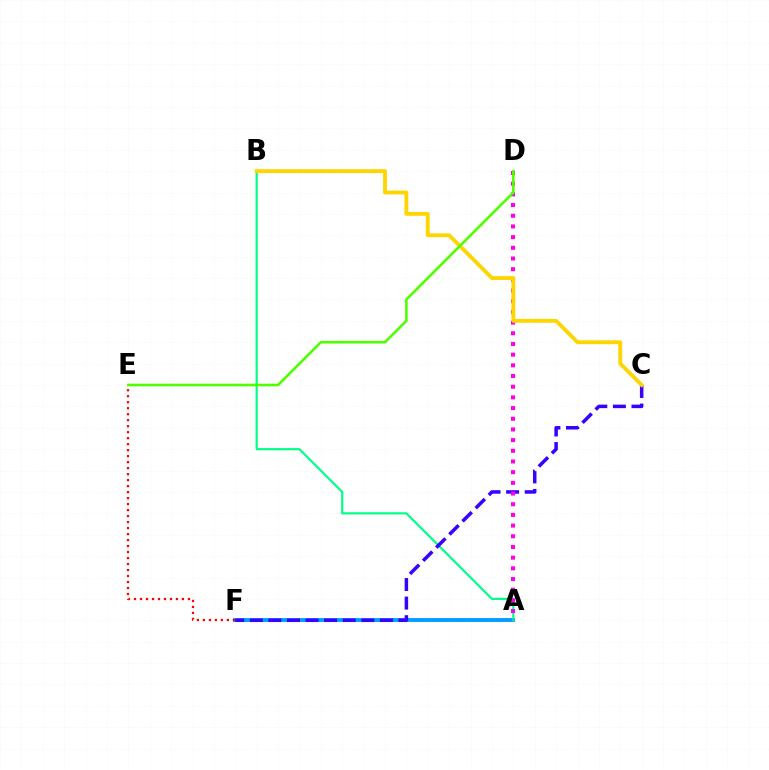{('A', 'F'): [{'color': '#009eff', 'line_style': 'solid', 'thickness': 2.79}], ('E', 'F'): [{'color': '#ff0000', 'line_style': 'dotted', 'thickness': 1.63}], ('A', 'B'): [{'color': '#00ff86', 'line_style': 'solid', 'thickness': 1.57}], ('C', 'F'): [{'color': '#3700ff', 'line_style': 'dashed', 'thickness': 2.52}], ('A', 'D'): [{'color': '#ff00ed', 'line_style': 'dotted', 'thickness': 2.9}], ('B', 'C'): [{'color': '#ffd500', 'line_style': 'solid', 'thickness': 2.77}], ('D', 'E'): [{'color': '#4fff00', 'line_style': 'solid', 'thickness': 1.88}]}